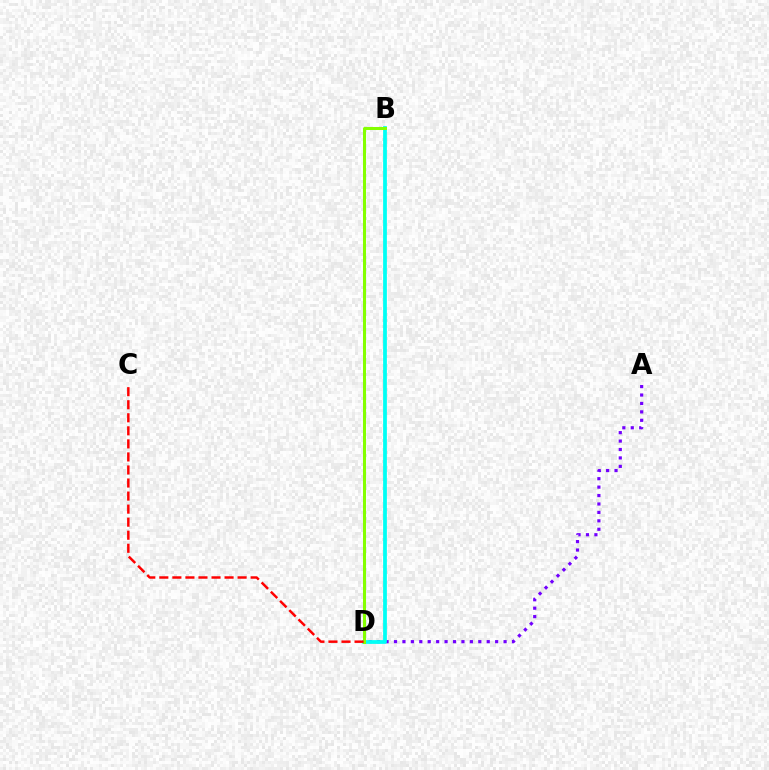{('A', 'D'): [{'color': '#7200ff', 'line_style': 'dotted', 'thickness': 2.29}], ('B', 'D'): [{'color': '#00fff6', 'line_style': 'solid', 'thickness': 2.71}, {'color': '#84ff00', 'line_style': 'solid', 'thickness': 2.18}], ('C', 'D'): [{'color': '#ff0000', 'line_style': 'dashed', 'thickness': 1.77}]}